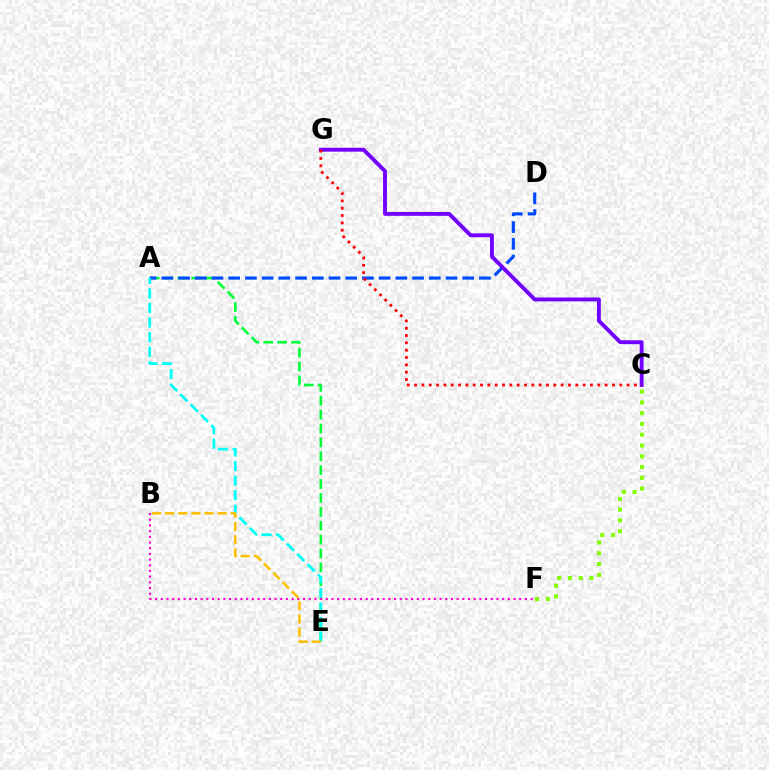{('A', 'E'): [{'color': '#00ff39', 'line_style': 'dashed', 'thickness': 1.89}, {'color': '#00fff6', 'line_style': 'dashed', 'thickness': 1.98}], ('A', 'D'): [{'color': '#004bff', 'line_style': 'dashed', 'thickness': 2.27}], ('B', 'F'): [{'color': '#ff00cf', 'line_style': 'dotted', 'thickness': 1.55}], ('C', 'F'): [{'color': '#84ff00', 'line_style': 'dotted', 'thickness': 2.93}], ('B', 'E'): [{'color': '#ffbd00', 'line_style': 'dashed', 'thickness': 1.79}], ('C', 'G'): [{'color': '#7200ff', 'line_style': 'solid', 'thickness': 2.79}, {'color': '#ff0000', 'line_style': 'dotted', 'thickness': 1.99}]}